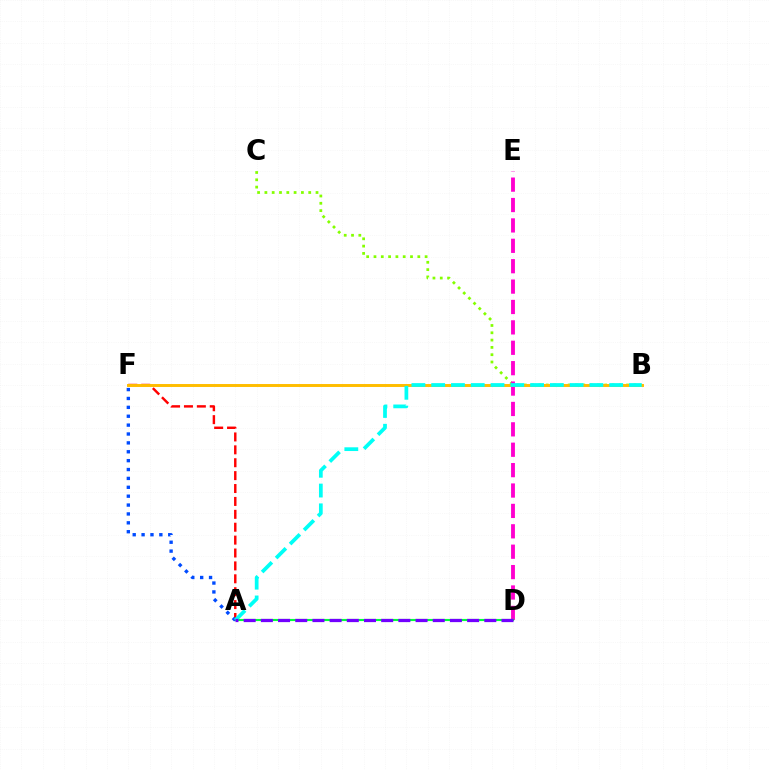{('B', 'C'): [{'color': '#84ff00', 'line_style': 'dotted', 'thickness': 1.98}], ('D', 'E'): [{'color': '#ff00cf', 'line_style': 'dashed', 'thickness': 2.77}], ('A', 'D'): [{'color': '#00ff39', 'line_style': 'solid', 'thickness': 1.53}, {'color': '#7200ff', 'line_style': 'dashed', 'thickness': 2.34}], ('A', 'F'): [{'color': '#ff0000', 'line_style': 'dashed', 'thickness': 1.75}, {'color': '#004bff', 'line_style': 'dotted', 'thickness': 2.41}], ('B', 'F'): [{'color': '#ffbd00', 'line_style': 'solid', 'thickness': 2.12}], ('A', 'B'): [{'color': '#00fff6', 'line_style': 'dashed', 'thickness': 2.69}]}